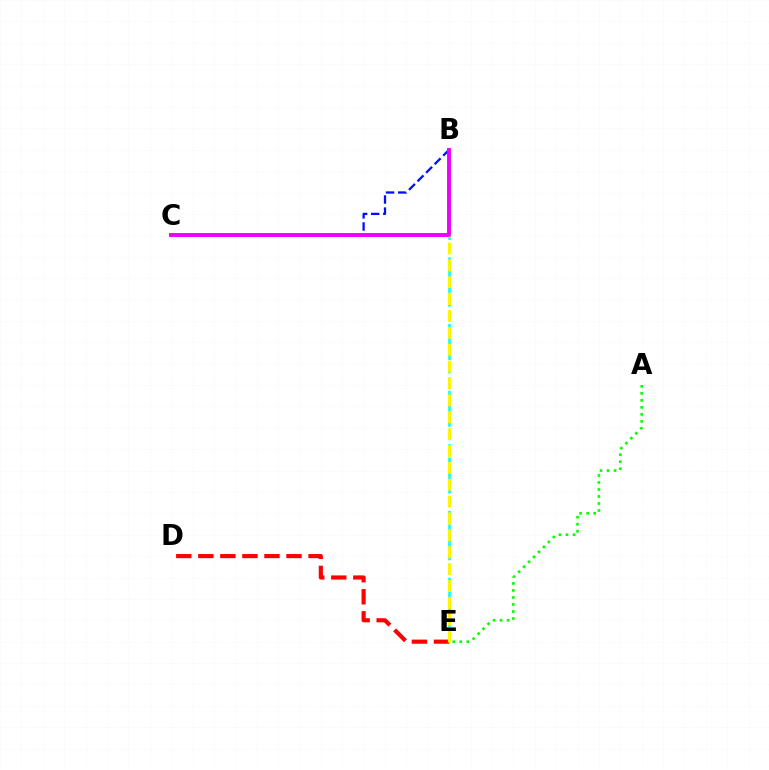{('D', 'E'): [{'color': '#ff0000', 'line_style': 'dashed', 'thickness': 3.0}], ('A', 'E'): [{'color': '#08ff00', 'line_style': 'dotted', 'thickness': 1.91}], ('B', 'C'): [{'color': '#0010ff', 'line_style': 'dashed', 'thickness': 1.64}, {'color': '#ee00ff', 'line_style': 'solid', 'thickness': 2.81}], ('B', 'E'): [{'color': '#00fff6', 'line_style': 'dashed', 'thickness': 1.81}, {'color': '#fcf500', 'line_style': 'dashed', 'thickness': 2.29}]}